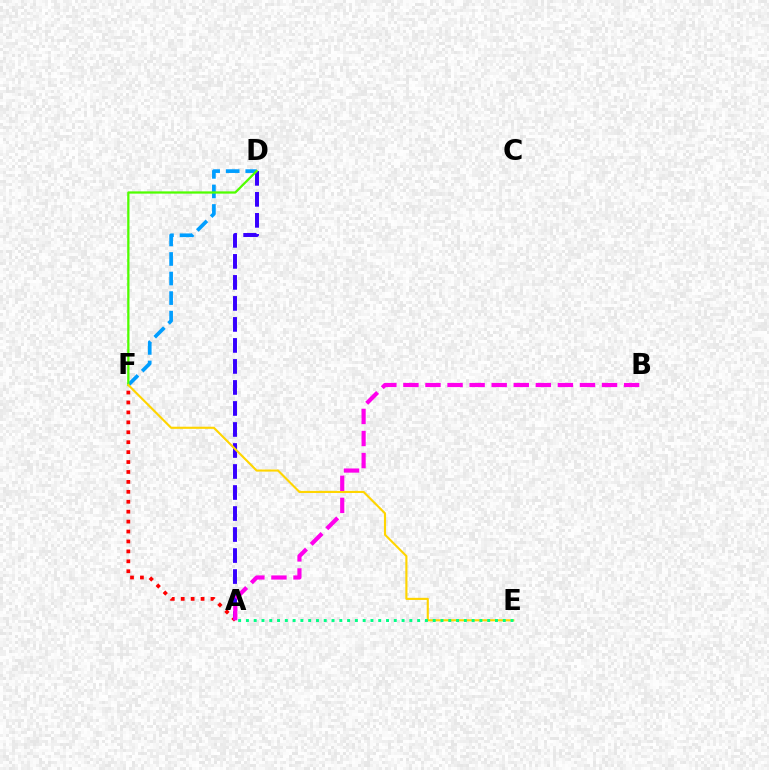{('A', 'F'): [{'color': '#ff0000', 'line_style': 'dotted', 'thickness': 2.7}], ('D', 'F'): [{'color': '#009eff', 'line_style': 'dashed', 'thickness': 2.66}, {'color': '#4fff00', 'line_style': 'solid', 'thickness': 1.63}], ('A', 'D'): [{'color': '#3700ff', 'line_style': 'dashed', 'thickness': 2.85}], ('E', 'F'): [{'color': '#ffd500', 'line_style': 'solid', 'thickness': 1.53}], ('A', 'B'): [{'color': '#ff00ed', 'line_style': 'dashed', 'thickness': 3.0}], ('A', 'E'): [{'color': '#00ff86', 'line_style': 'dotted', 'thickness': 2.11}]}